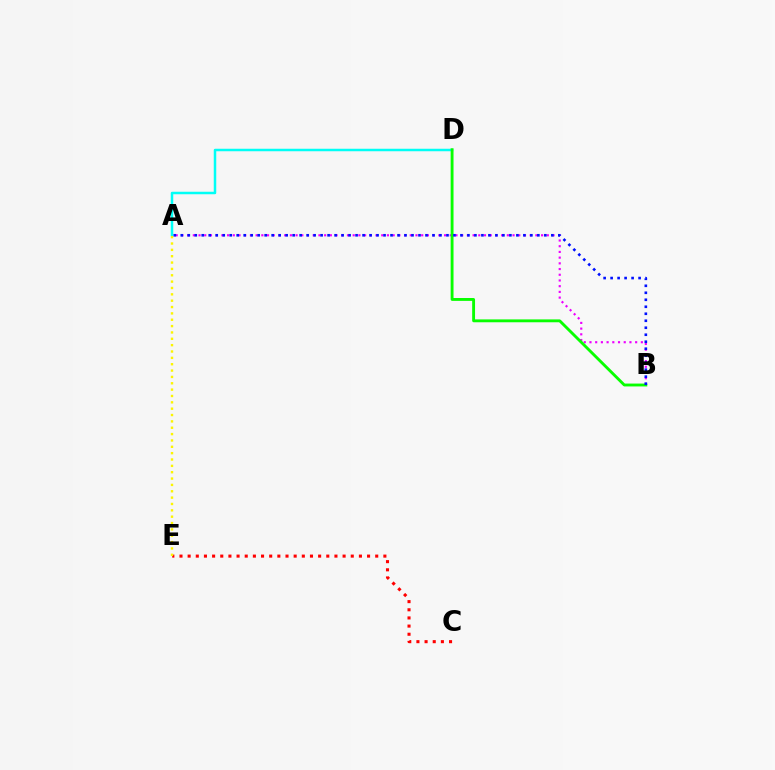{('A', 'D'): [{'color': '#00fff6', 'line_style': 'solid', 'thickness': 1.8}], ('C', 'E'): [{'color': '#ff0000', 'line_style': 'dotted', 'thickness': 2.22}], ('A', 'B'): [{'color': '#ee00ff', 'line_style': 'dotted', 'thickness': 1.55}, {'color': '#0010ff', 'line_style': 'dotted', 'thickness': 1.9}], ('A', 'E'): [{'color': '#fcf500', 'line_style': 'dotted', 'thickness': 1.73}], ('B', 'D'): [{'color': '#08ff00', 'line_style': 'solid', 'thickness': 2.07}]}